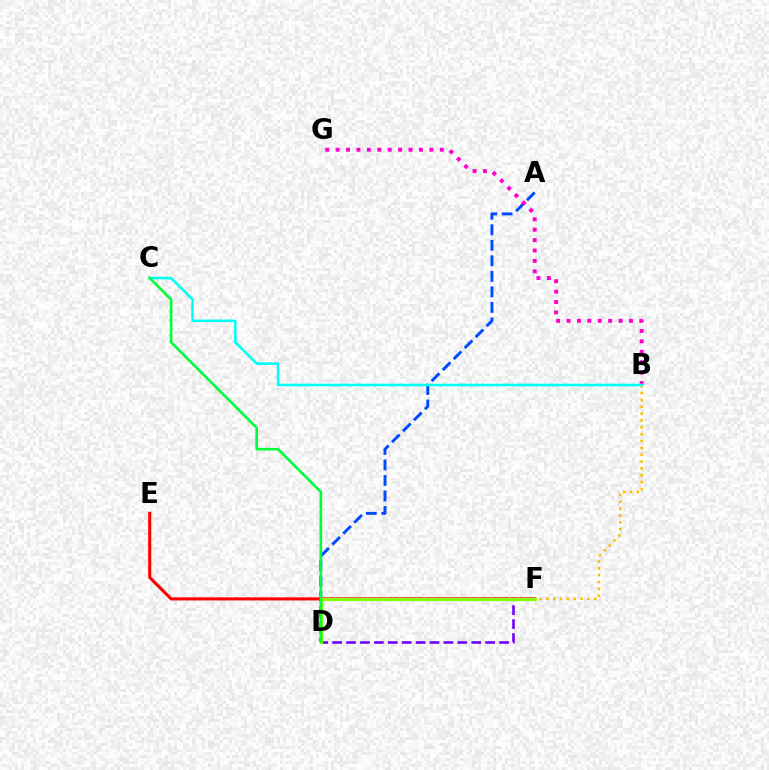{('A', 'D'): [{'color': '#004bff', 'line_style': 'dashed', 'thickness': 2.11}], ('D', 'F'): [{'color': '#7200ff', 'line_style': 'dashed', 'thickness': 1.89}, {'color': '#84ff00', 'line_style': 'solid', 'thickness': 2.26}], ('E', 'F'): [{'color': '#ff0000', 'line_style': 'solid', 'thickness': 2.22}], ('B', 'F'): [{'color': '#ffbd00', 'line_style': 'dotted', 'thickness': 1.86}], ('B', 'G'): [{'color': '#ff00cf', 'line_style': 'dotted', 'thickness': 2.83}], ('B', 'C'): [{'color': '#00fff6', 'line_style': 'solid', 'thickness': 1.84}], ('C', 'D'): [{'color': '#00ff39', 'line_style': 'solid', 'thickness': 1.9}]}